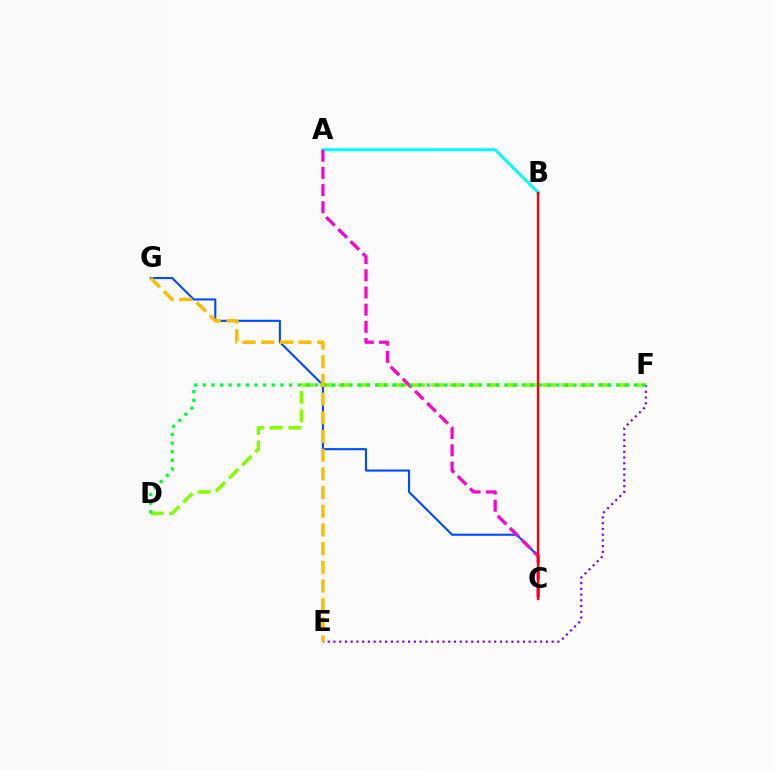{('C', 'G'): [{'color': '#004bff', 'line_style': 'solid', 'thickness': 1.53}], ('E', 'F'): [{'color': '#7200ff', 'line_style': 'dotted', 'thickness': 1.56}], ('D', 'F'): [{'color': '#84ff00', 'line_style': 'dashed', 'thickness': 2.52}, {'color': '#00ff39', 'line_style': 'dotted', 'thickness': 2.34}], ('A', 'B'): [{'color': '#00fff6', 'line_style': 'solid', 'thickness': 2.15}], ('A', 'C'): [{'color': '#ff00cf', 'line_style': 'dashed', 'thickness': 2.33}], ('B', 'C'): [{'color': '#ff0000', 'line_style': 'solid', 'thickness': 1.74}], ('E', 'G'): [{'color': '#ffbd00', 'line_style': 'dashed', 'thickness': 2.54}]}